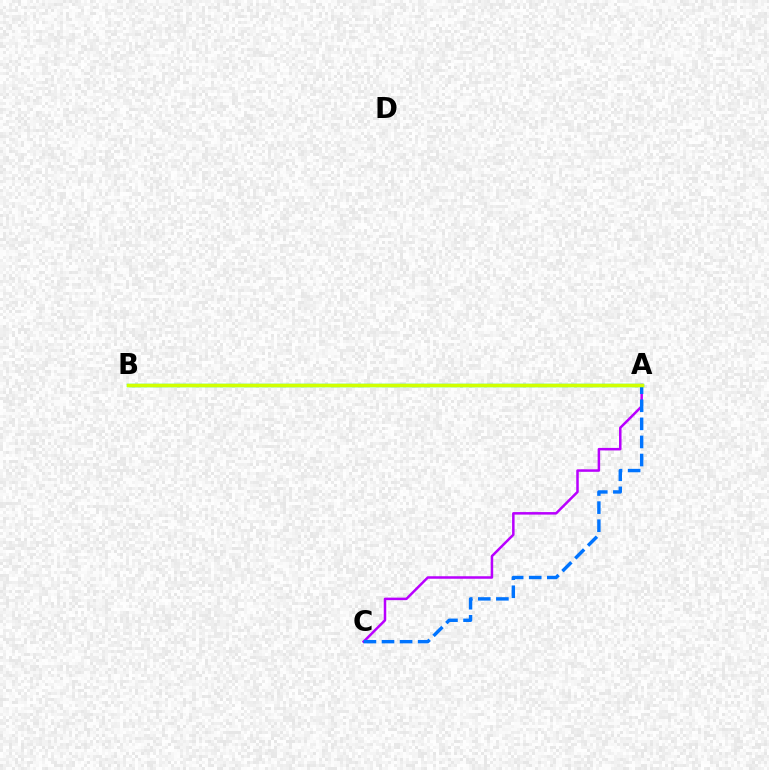{('A', 'C'): [{'color': '#b900ff', 'line_style': 'solid', 'thickness': 1.81}, {'color': '#0074ff', 'line_style': 'dashed', 'thickness': 2.46}], ('A', 'B'): [{'color': '#00ff5c', 'line_style': 'solid', 'thickness': 2.44}, {'color': '#ff0000', 'line_style': 'dotted', 'thickness': 1.93}, {'color': '#d1ff00', 'line_style': 'solid', 'thickness': 2.44}]}